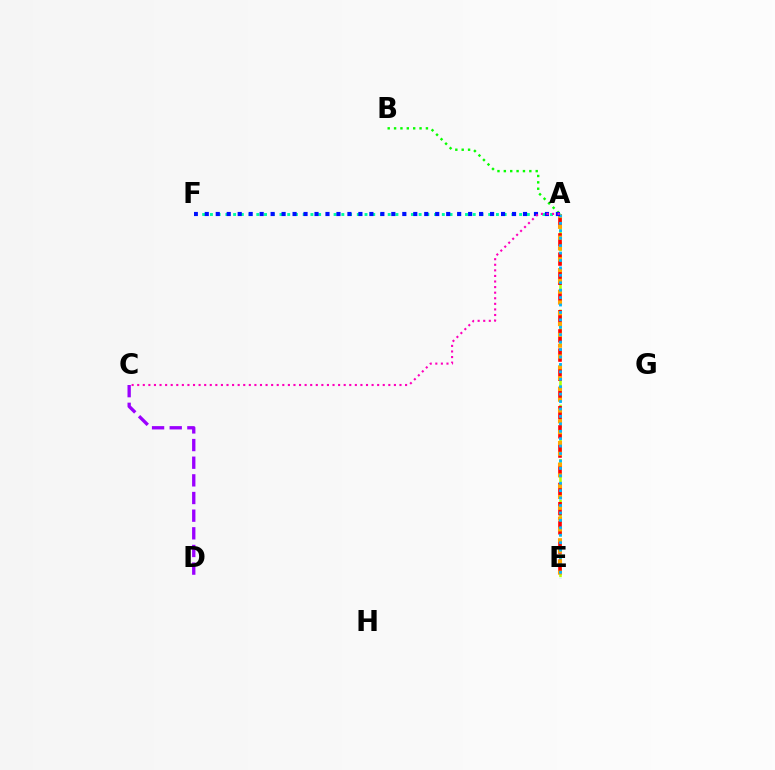{('A', 'F'): [{'color': '#00ff9d', 'line_style': 'dotted', 'thickness': 2.1}, {'color': '#0010ff', 'line_style': 'dotted', 'thickness': 2.98}], ('A', 'E'): [{'color': '#b3ff00', 'line_style': 'dashed', 'thickness': 1.85}, {'color': '#ff0000', 'line_style': 'dashed', 'thickness': 2.61}, {'color': '#ffa500', 'line_style': 'dotted', 'thickness': 2.94}, {'color': '#00b5ff', 'line_style': 'dotted', 'thickness': 2.02}], ('A', 'B'): [{'color': '#08ff00', 'line_style': 'dotted', 'thickness': 1.73}], ('A', 'C'): [{'color': '#ff00bd', 'line_style': 'dotted', 'thickness': 1.52}], ('C', 'D'): [{'color': '#9b00ff', 'line_style': 'dashed', 'thickness': 2.4}]}